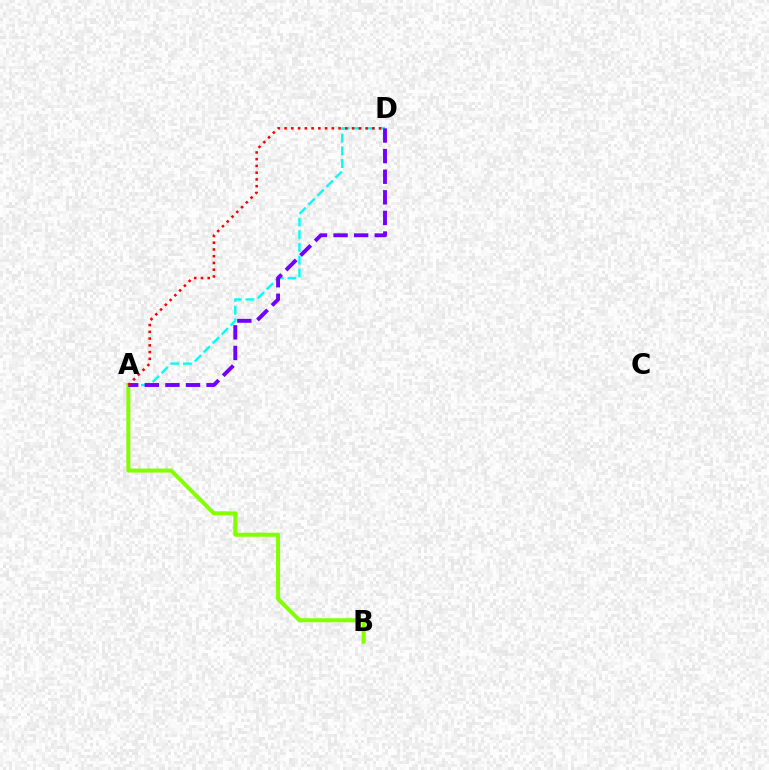{('A', 'D'): [{'color': '#00fff6', 'line_style': 'dashed', 'thickness': 1.73}, {'color': '#7200ff', 'line_style': 'dashed', 'thickness': 2.8}, {'color': '#ff0000', 'line_style': 'dotted', 'thickness': 1.83}], ('A', 'B'): [{'color': '#84ff00', 'line_style': 'solid', 'thickness': 2.88}]}